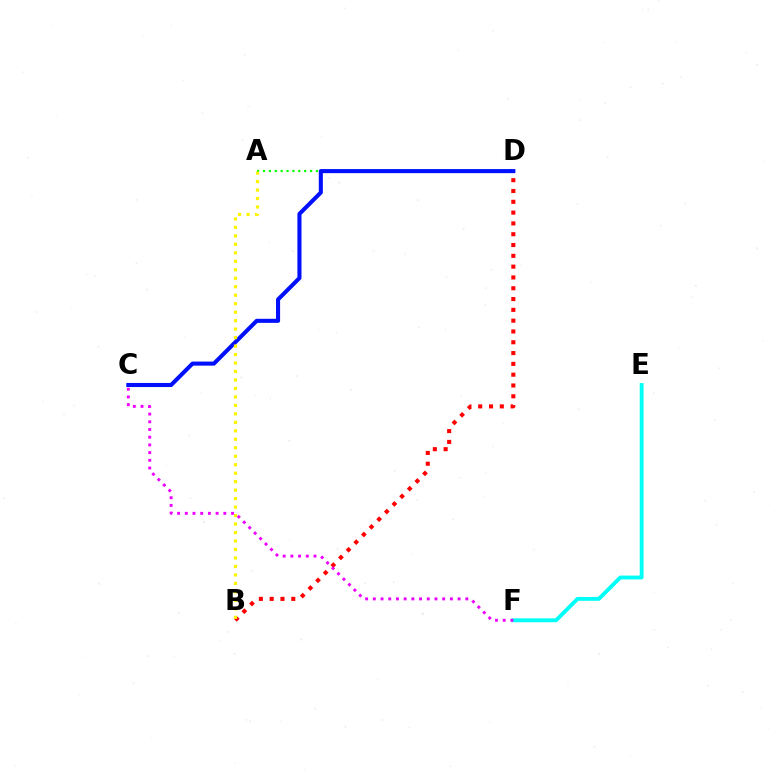{('A', 'D'): [{'color': '#08ff00', 'line_style': 'dotted', 'thickness': 1.6}], ('B', 'D'): [{'color': '#ff0000', 'line_style': 'dotted', 'thickness': 2.94}], ('C', 'D'): [{'color': '#0010ff', 'line_style': 'solid', 'thickness': 2.93}], ('E', 'F'): [{'color': '#00fff6', 'line_style': 'solid', 'thickness': 2.78}], ('A', 'B'): [{'color': '#fcf500', 'line_style': 'dotted', 'thickness': 2.3}], ('C', 'F'): [{'color': '#ee00ff', 'line_style': 'dotted', 'thickness': 2.09}]}